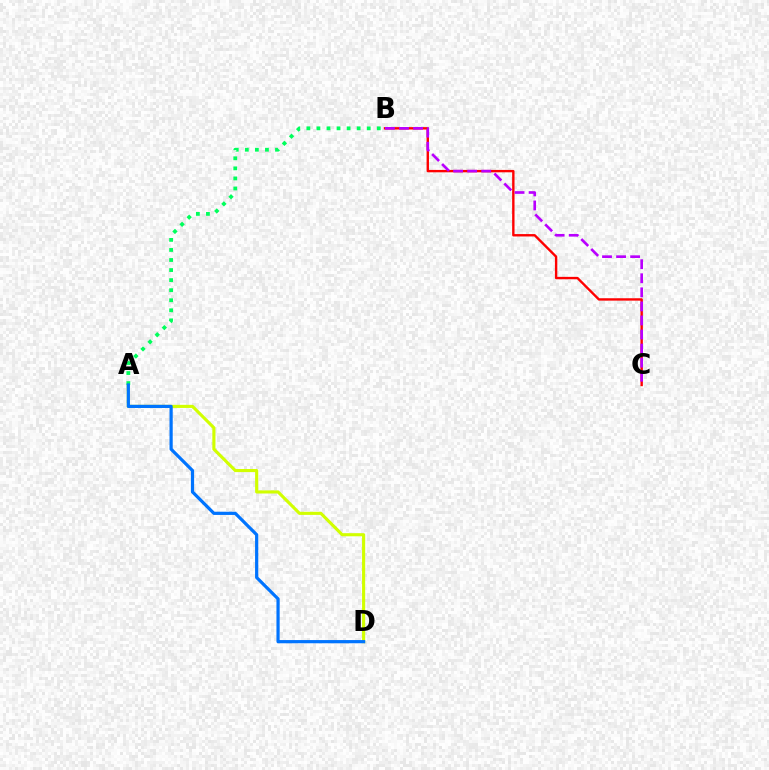{('B', 'C'): [{'color': '#ff0000', 'line_style': 'solid', 'thickness': 1.72}, {'color': '#b900ff', 'line_style': 'dashed', 'thickness': 1.91}], ('A', 'D'): [{'color': '#d1ff00', 'line_style': 'solid', 'thickness': 2.24}, {'color': '#0074ff', 'line_style': 'solid', 'thickness': 2.31}], ('A', 'B'): [{'color': '#00ff5c', 'line_style': 'dotted', 'thickness': 2.73}]}